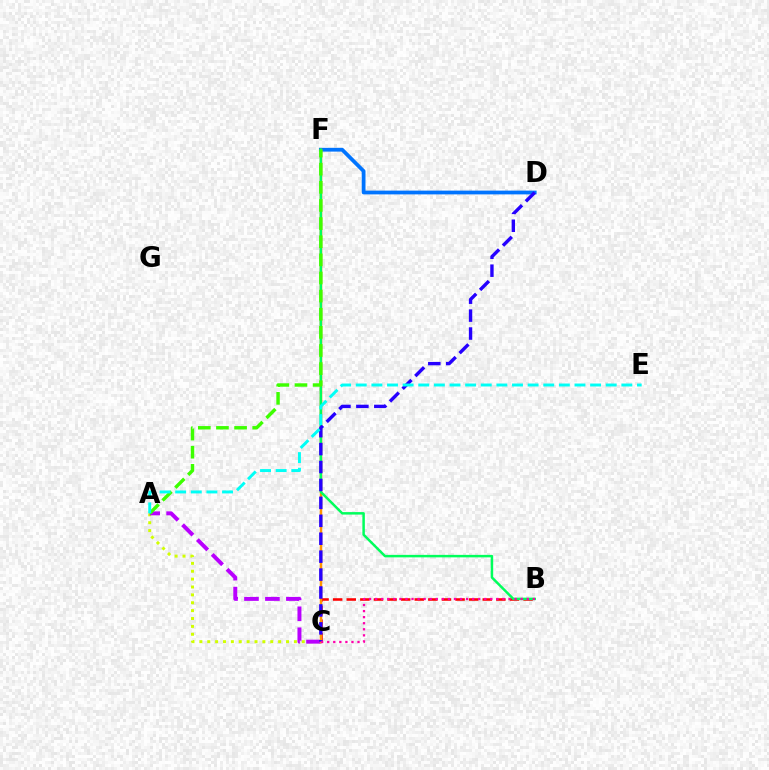{('A', 'C'): [{'color': '#d1ff00', 'line_style': 'dotted', 'thickness': 2.14}, {'color': '#b900ff', 'line_style': 'dashed', 'thickness': 2.85}], ('D', 'F'): [{'color': '#0074ff', 'line_style': 'solid', 'thickness': 2.71}], ('B', 'C'): [{'color': '#ff0000', 'line_style': 'dashed', 'thickness': 1.85}, {'color': '#ff00ac', 'line_style': 'dotted', 'thickness': 1.65}], ('C', 'F'): [{'color': '#ff9400', 'line_style': 'solid', 'thickness': 1.8}], ('B', 'F'): [{'color': '#00ff5c', 'line_style': 'solid', 'thickness': 1.79}], ('C', 'D'): [{'color': '#2500ff', 'line_style': 'dashed', 'thickness': 2.44}], ('A', 'F'): [{'color': '#3dff00', 'line_style': 'dashed', 'thickness': 2.46}], ('A', 'E'): [{'color': '#00fff6', 'line_style': 'dashed', 'thickness': 2.12}]}